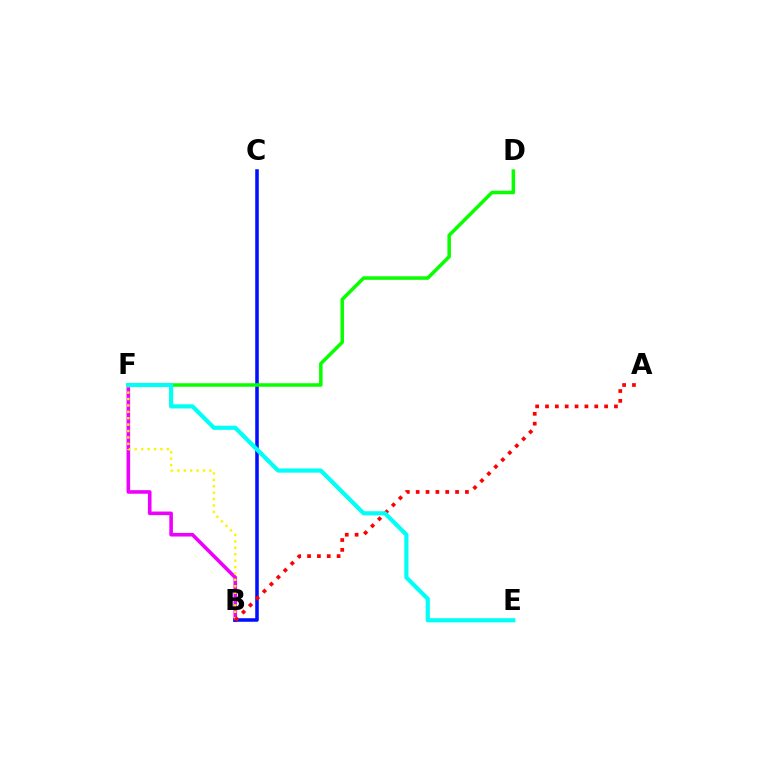{('B', 'F'): [{'color': '#ee00ff', 'line_style': 'solid', 'thickness': 2.59}, {'color': '#fcf500', 'line_style': 'dotted', 'thickness': 1.74}], ('B', 'C'): [{'color': '#0010ff', 'line_style': 'solid', 'thickness': 2.55}], ('D', 'F'): [{'color': '#08ff00', 'line_style': 'solid', 'thickness': 2.53}], ('A', 'B'): [{'color': '#ff0000', 'line_style': 'dotted', 'thickness': 2.68}], ('E', 'F'): [{'color': '#00fff6', 'line_style': 'solid', 'thickness': 3.0}]}